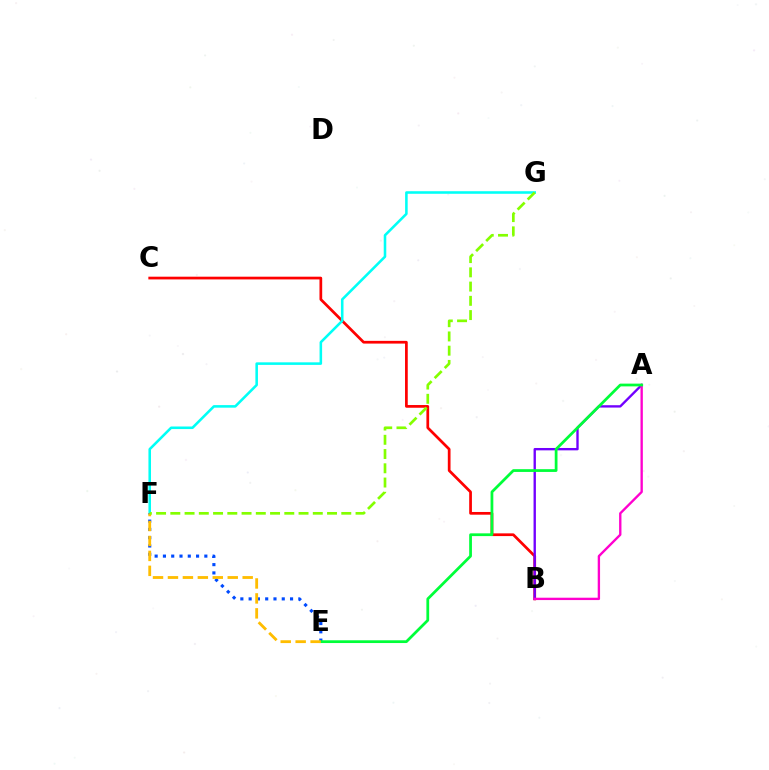{('B', 'C'): [{'color': '#ff0000', 'line_style': 'solid', 'thickness': 1.96}], ('A', 'B'): [{'color': '#7200ff', 'line_style': 'solid', 'thickness': 1.7}, {'color': '#ff00cf', 'line_style': 'solid', 'thickness': 1.69}], ('F', 'G'): [{'color': '#00fff6', 'line_style': 'solid', 'thickness': 1.84}, {'color': '#84ff00', 'line_style': 'dashed', 'thickness': 1.94}], ('E', 'F'): [{'color': '#004bff', 'line_style': 'dotted', 'thickness': 2.25}, {'color': '#ffbd00', 'line_style': 'dashed', 'thickness': 2.03}], ('A', 'E'): [{'color': '#00ff39', 'line_style': 'solid', 'thickness': 1.98}]}